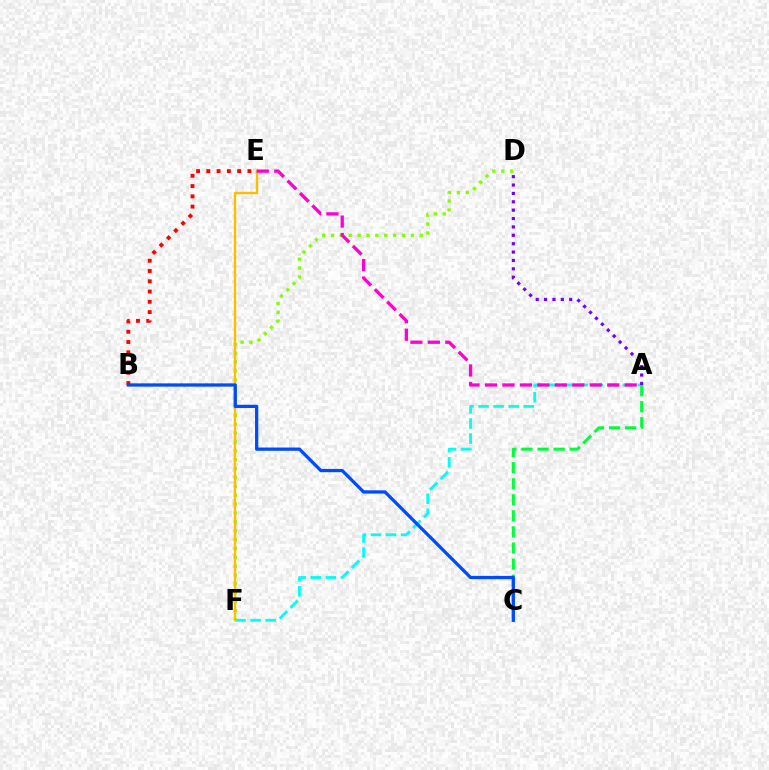{('D', 'F'): [{'color': '#84ff00', 'line_style': 'dotted', 'thickness': 2.41}], ('A', 'F'): [{'color': '#00fff6', 'line_style': 'dashed', 'thickness': 2.05}], ('E', 'F'): [{'color': '#ffbd00', 'line_style': 'solid', 'thickness': 1.71}], ('A', 'D'): [{'color': '#7200ff', 'line_style': 'dotted', 'thickness': 2.28}], ('A', 'C'): [{'color': '#00ff39', 'line_style': 'dashed', 'thickness': 2.18}], ('B', 'E'): [{'color': '#ff0000', 'line_style': 'dotted', 'thickness': 2.79}], ('A', 'E'): [{'color': '#ff00cf', 'line_style': 'dashed', 'thickness': 2.37}], ('B', 'C'): [{'color': '#004bff', 'line_style': 'solid', 'thickness': 2.35}]}